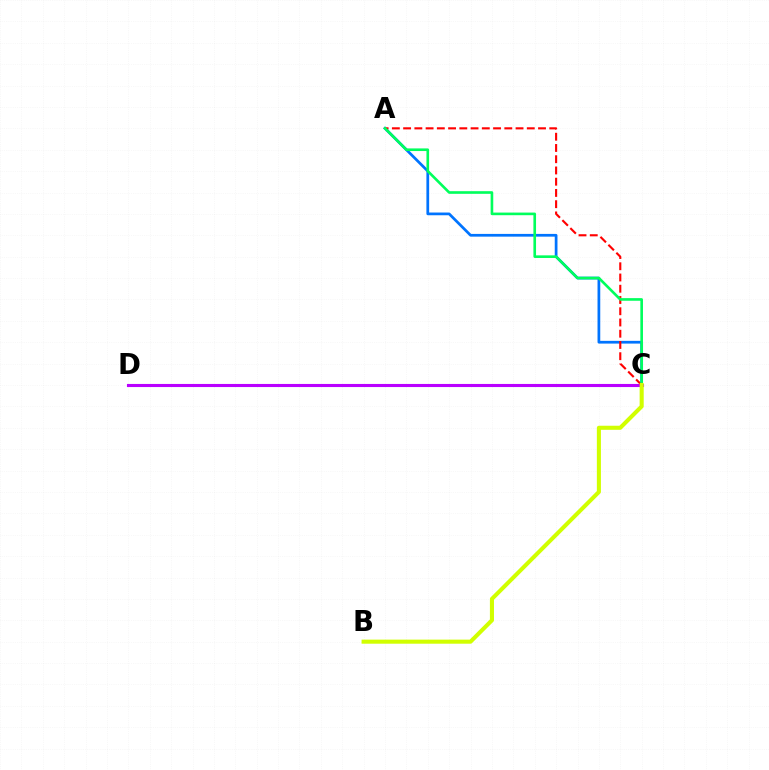{('C', 'D'): [{'color': '#b900ff', 'line_style': 'solid', 'thickness': 2.23}], ('A', 'C'): [{'color': '#0074ff', 'line_style': 'solid', 'thickness': 1.97}, {'color': '#ff0000', 'line_style': 'dashed', 'thickness': 1.53}, {'color': '#00ff5c', 'line_style': 'solid', 'thickness': 1.89}], ('B', 'C'): [{'color': '#d1ff00', 'line_style': 'solid', 'thickness': 2.93}]}